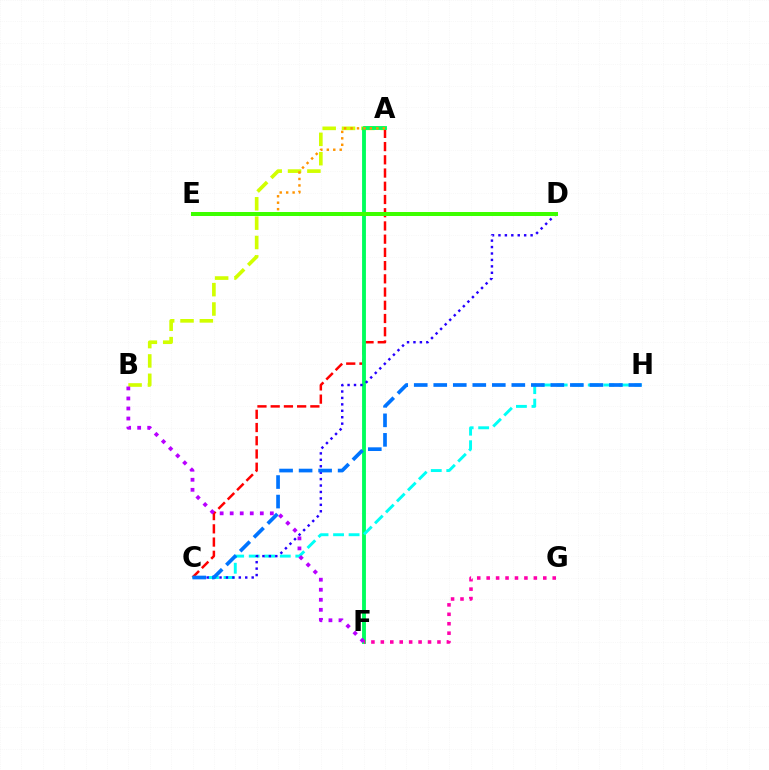{('A', 'B'): [{'color': '#d1ff00', 'line_style': 'dashed', 'thickness': 2.63}], ('A', 'C'): [{'color': '#ff0000', 'line_style': 'dashed', 'thickness': 1.8}], ('A', 'F'): [{'color': '#00ff5c', 'line_style': 'solid', 'thickness': 2.78}], ('C', 'H'): [{'color': '#00fff6', 'line_style': 'dashed', 'thickness': 2.11}, {'color': '#0074ff', 'line_style': 'dashed', 'thickness': 2.65}], ('C', 'D'): [{'color': '#2500ff', 'line_style': 'dotted', 'thickness': 1.75}], ('B', 'F'): [{'color': '#b900ff', 'line_style': 'dotted', 'thickness': 2.73}], ('A', 'E'): [{'color': '#ff9400', 'line_style': 'dotted', 'thickness': 1.75}], ('F', 'G'): [{'color': '#ff00ac', 'line_style': 'dotted', 'thickness': 2.56}], ('D', 'E'): [{'color': '#3dff00', 'line_style': 'solid', 'thickness': 2.88}]}